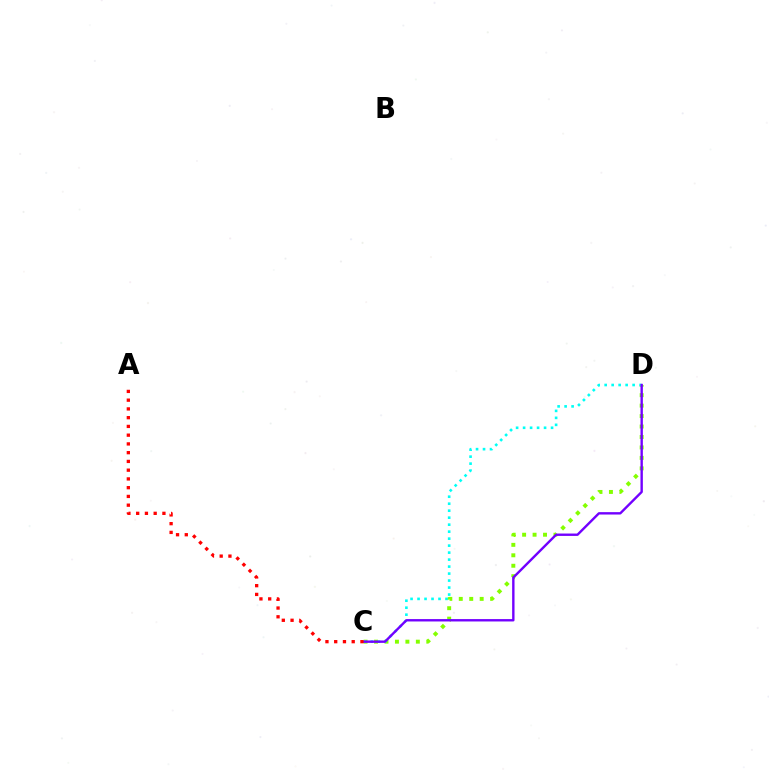{('C', 'D'): [{'color': '#84ff00', 'line_style': 'dotted', 'thickness': 2.84}, {'color': '#00fff6', 'line_style': 'dotted', 'thickness': 1.9}, {'color': '#7200ff', 'line_style': 'solid', 'thickness': 1.72}], ('A', 'C'): [{'color': '#ff0000', 'line_style': 'dotted', 'thickness': 2.38}]}